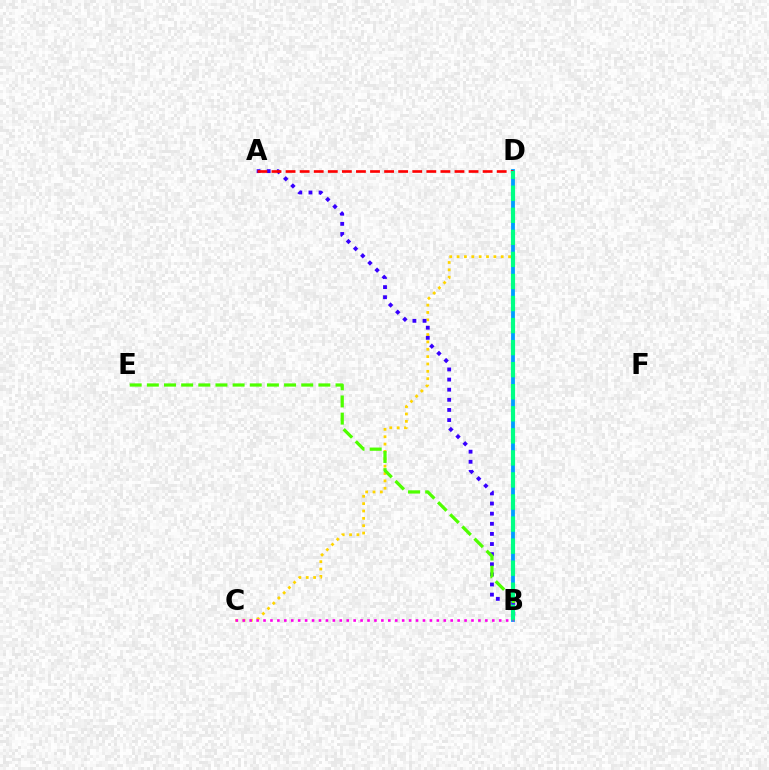{('C', 'D'): [{'color': '#ffd500', 'line_style': 'dotted', 'thickness': 2.0}], ('B', 'D'): [{'color': '#009eff', 'line_style': 'solid', 'thickness': 2.74}, {'color': '#00ff86', 'line_style': 'dashed', 'thickness': 3.0}], ('A', 'B'): [{'color': '#3700ff', 'line_style': 'dotted', 'thickness': 2.75}], ('B', 'E'): [{'color': '#4fff00', 'line_style': 'dashed', 'thickness': 2.33}], ('A', 'D'): [{'color': '#ff0000', 'line_style': 'dashed', 'thickness': 1.91}], ('B', 'C'): [{'color': '#ff00ed', 'line_style': 'dotted', 'thickness': 1.88}]}